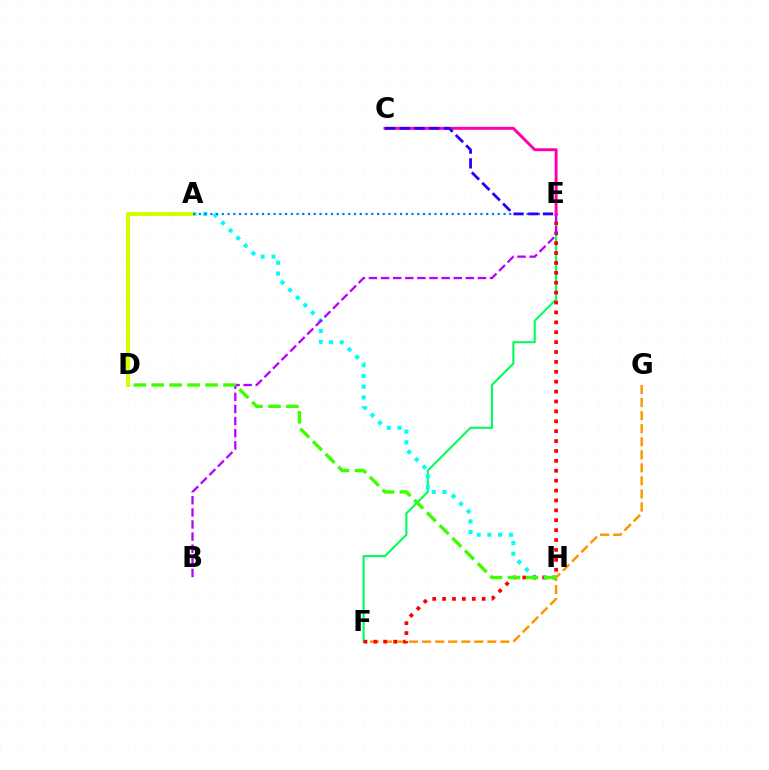{('F', 'G'): [{'color': '#ff9400', 'line_style': 'dashed', 'thickness': 1.77}], ('E', 'F'): [{'color': '#00ff5c', 'line_style': 'solid', 'thickness': 1.53}, {'color': '#ff0000', 'line_style': 'dotted', 'thickness': 2.69}], ('A', 'H'): [{'color': '#00fff6', 'line_style': 'dotted', 'thickness': 2.92}], ('B', 'E'): [{'color': '#b900ff', 'line_style': 'dashed', 'thickness': 1.65}], ('A', 'D'): [{'color': '#d1ff00', 'line_style': 'solid', 'thickness': 2.91}], ('A', 'E'): [{'color': '#0074ff', 'line_style': 'dotted', 'thickness': 1.56}], ('D', 'H'): [{'color': '#3dff00', 'line_style': 'dashed', 'thickness': 2.44}], ('C', 'E'): [{'color': '#ff00ac', 'line_style': 'solid', 'thickness': 2.11}, {'color': '#2500ff', 'line_style': 'dashed', 'thickness': 2.0}]}